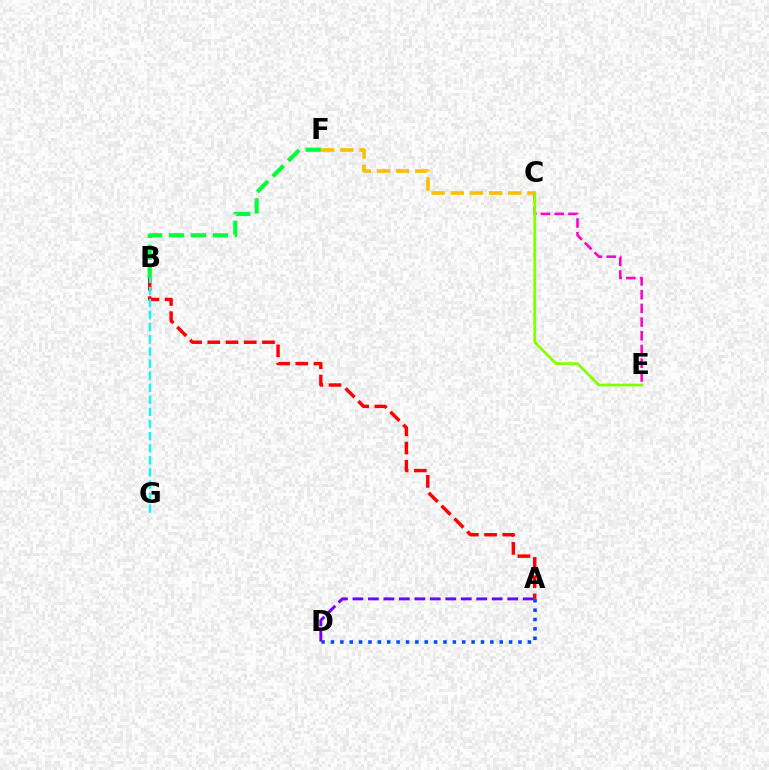{('A', 'D'): [{'color': '#004bff', 'line_style': 'dotted', 'thickness': 2.55}, {'color': '#7200ff', 'line_style': 'dashed', 'thickness': 2.1}], ('C', 'E'): [{'color': '#ff00cf', 'line_style': 'dashed', 'thickness': 1.86}, {'color': '#84ff00', 'line_style': 'solid', 'thickness': 1.97}], ('A', 'B'): [{'color': '#ff0000', 'line_style': 'dashed', 'thickness': 2.48}], ('B', 'F'): [{'color': '#00ff39', 'line_style': 'dashed', 'thickness': 2.98}], ('B', 'G'): [{'color': '#00fff6', 'line_style': 'dashed', 'thickness': 1.64}], ('C', 'F'): [{'color': '#ffbd00', 'line_style': 'dashed', 'thickness': 2.6}]}